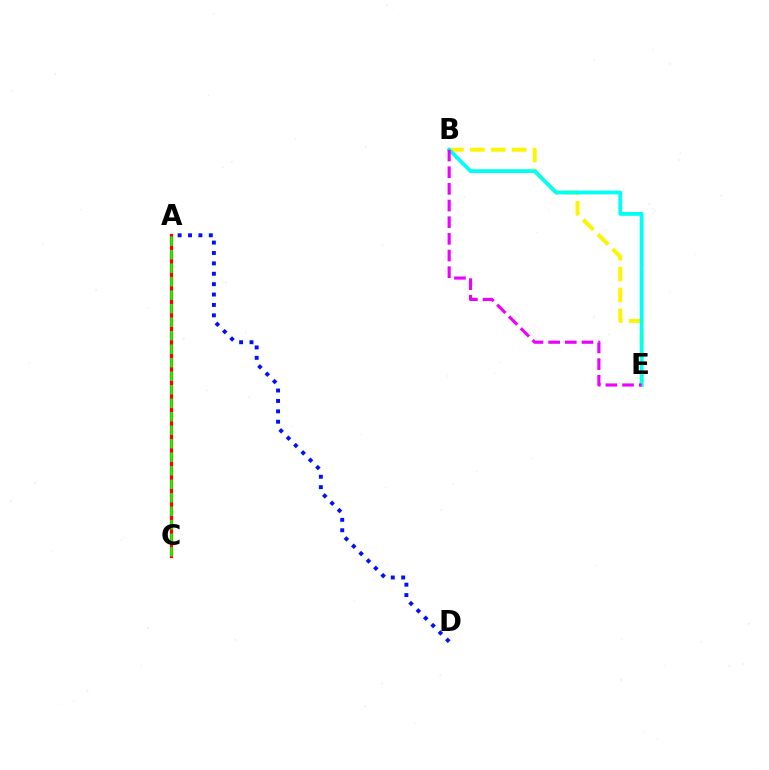{('B', 'E'): [{'color': '#fcf500', 'line_style': 'dashed', 'thickness': 2.84}, {'color': '#00fff6', 'line_style': 'solid', 'thickness': 2.74}, {'color': '#ee00ff', 'line_style': 'dashed', 'thickness': 2.26}], ('A', 'D'): [{'color': '#0010ff', 'line_style': 'dotted', 'thickness': 2.82}], ('A', 'C'): [{'color': '#ff0000', 'line_style': 'solid', 'thickness': 2.36}, {'color': '#08ff00', 'line_style': 'dashed', 'thickness': 1.83}]}